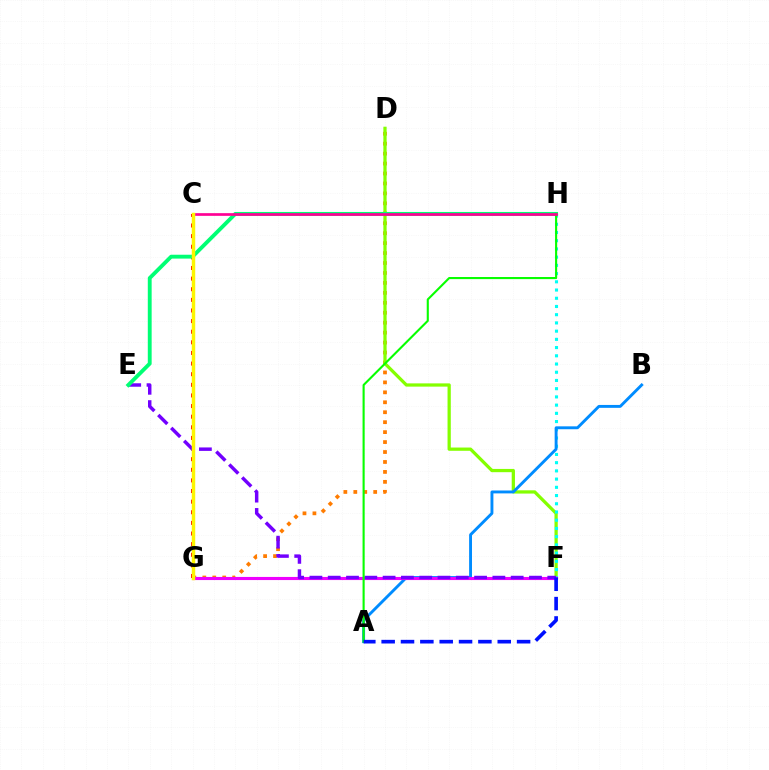{('C', 'G'): [{'color': '#ff0000', 'line_style': 'dotted', 'thickness': 2.89}, {'color': '#fcf500', 'line_style': 'solid', 'thickness': 2.48}], ('D', 'G'): [{'color': '#ff7c00', 'line_style': 'dotted', 'thickness': 2.7}], ('D', 'F'): [{'color': '#84ff00', 'line_style': 'solid', 'thickness': 2.34}], ('F', 'H'): [{'color': '#00fff6', 'line_style': 'dotted', 'thickness': 2.23}], ('A', 'B'): [{'color': '#008cff', 'line_style': 'solid', 'thickness': 2.08}], ('F', 'G'): [{'color': '#ee00ff', 'line_style': 'solid', 'thickness': 2.24}], ('E', 'F'): [{'color': '#7200ff', 'line_style': 'dashed', 'thickness': 2.49}], ('E', 'H'): [{'color': '#00ff74', 'line_style': 'solid', 'thickness': 2.78}], ('A', 'H'): [{'color': '#08ff00', 'line_style': 'solid', 'thickness': 1.52}], ('C', 'H'): [{'color': '#ff0094', 'line_style': 'solid', 'thickness': 1.94}], ('A', 'F'): [{'color': '#0010ff', 'line_style': 'dashed', 'thickness': 2.63}]}